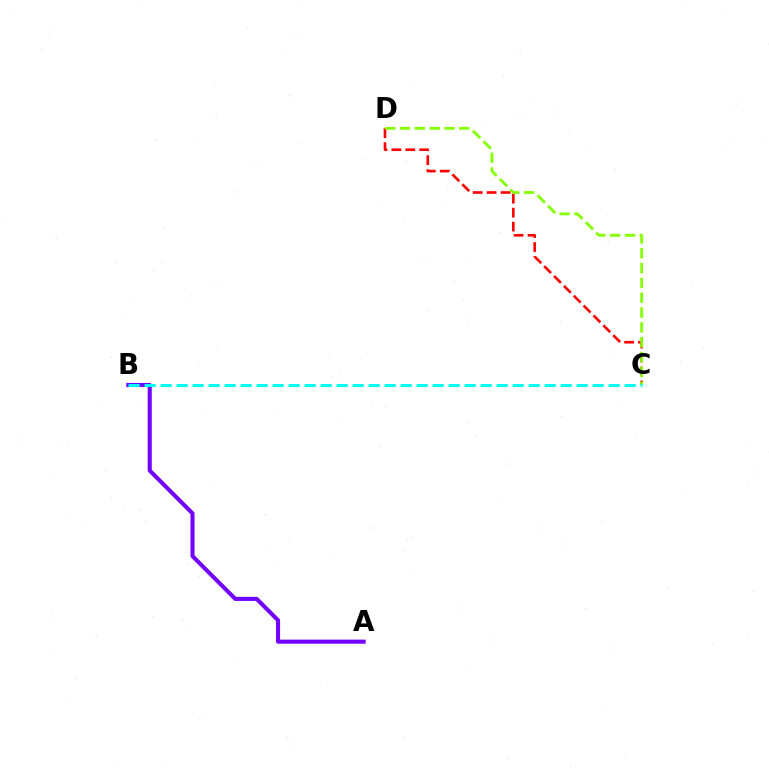{('C', 'D'): [{'color': '#ff0000', 'line_style': 'dashed', 'thickness': 1.89}, {'color': '#84ff00', 'line_style': 'dashed', 'thickness': 2.01}], ('A', 'B'): [{'color': '#7200ff', 'line_style': 'solid', 'thickness': 2.93}], ('B', 'C'): [{'color': '#00fff6', 'line_style': 'dashed', 'thickness': 2.17}]}